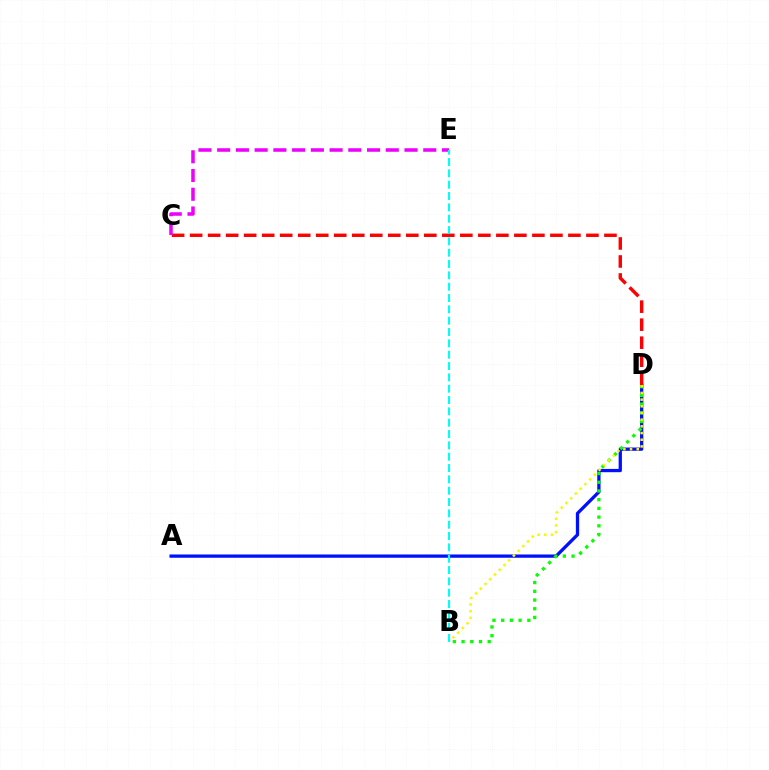{('A', 'D'): [{'color': '#0010ff', 'line_style': 'solid', 'thickness': 2.36}], ('C', 'D'): [{'color': '#ff0000', 'line_style': 'dashed', 'thickness': 2.45}], ('C', 'E'): [{'color': '#ee00ff', 'line_style': 'dashed', 'thickness': 2.55}], ('B', 'D'): [{'color': '#08ff00', 'line_style': 'dotted', 'thickness': 2.37}, {'color': '#fcf500', 'line_style': 'dotted', 'thickness': 1.82}], ('B', 'E'): [{'color': '#00fff6', 'line_style': 'dashed', 'thickness': 1.54}]}